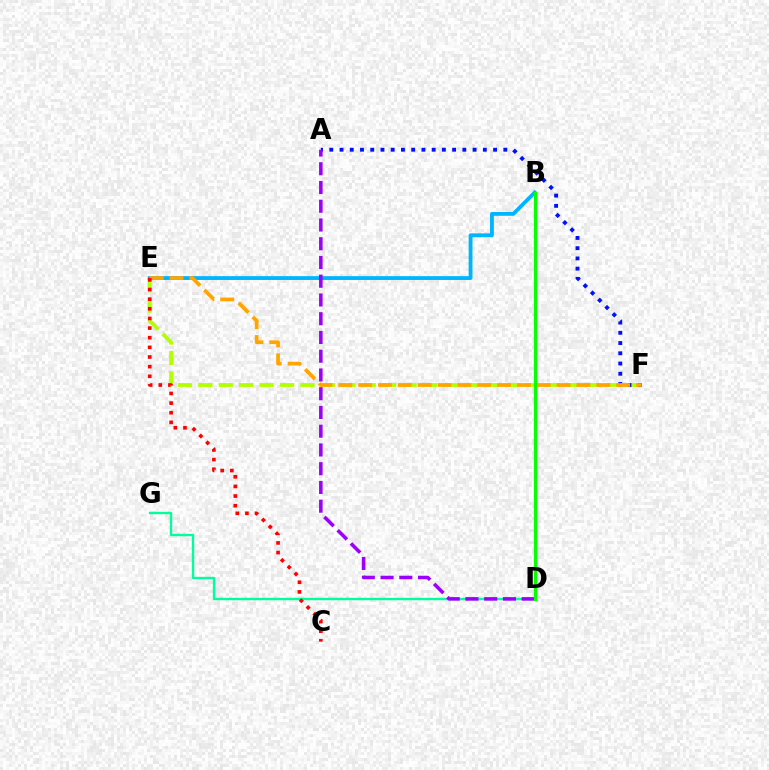{('E', 'F'): [{'color': '#b3ff00', 'line_style': 'dashed', 'thickness': 2.77}, {'color': '#ffa500', 'line_style': 'dashed', 'thickness': 2.7}], ('D', 'G'): [{'color': '#00ff9d', 'line_style': 'solid', 'thickness': 1.7}], ('A', 'F'): [{'color': '#0010ff', 'line_style': 'dotted', 'thickness': 2.78}], ('B', 'D'): [{'color': '#ff00bd', 'line_style': 'dotted', 'thickness': 2.08}, {'color': '#08ff00', 'line_style': 'solid', 'thickness': 2.33}], ('B', 'E'): [{'color': '#00b5ff', 'line_style': 'solid', 'thickness': 2.75}], ('A', 'D'): [{'color': '#9b00ff', 'line_style': 'dashed', 'thickness': 2.55}], ('C', 'E'): [{'color': '#ff0000', 'line_style': 'dotted', 'thickness': 2.62}]}